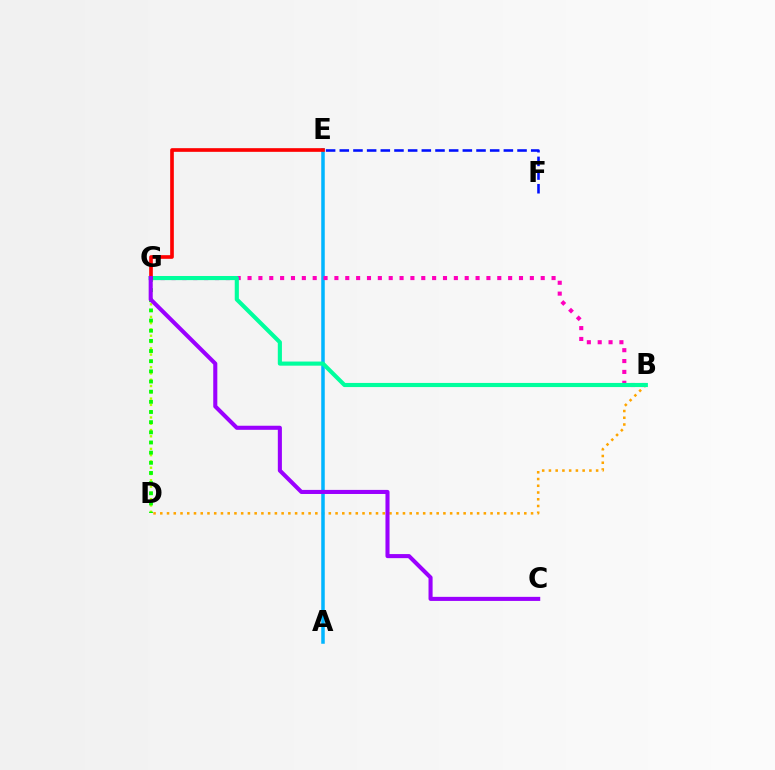{('E', 'F'): [{'color': '#0010ff', 'line_style': 'dashed', 'thickness': 1.86}], ('D', 'G'): [{'color': '#b3ff00', 'line_style': 'dotted', 'thickness': 1.71}, {'color': '#08ff00', 'line_style': 'dotted', 'thickness': 2.76}], ('B', 'D'): [{'color': '#ffa500', 'line_style': 'dotted', 'thickness': 1.83}], ('A', 'E'): [{'color': '#00b5ff', 'line_style': 'solid', 'thickness': 2.53}], ('B', 'G'): [{'color': '#ff00bd', 'line_style': 'dotted', 'thickness': 2.95}, {'color': '#00ff9d', 'line_style': 'solid', 'thickness': 2.97}], ('E', 'G'): [{'color': '#ff0000', 'line_style': 'solid', 'thickness': 2.63}], ('C', 'G'): [{'color': '#9b00ff', 'line_style': 'solid', 'thickness': 2.93}]}